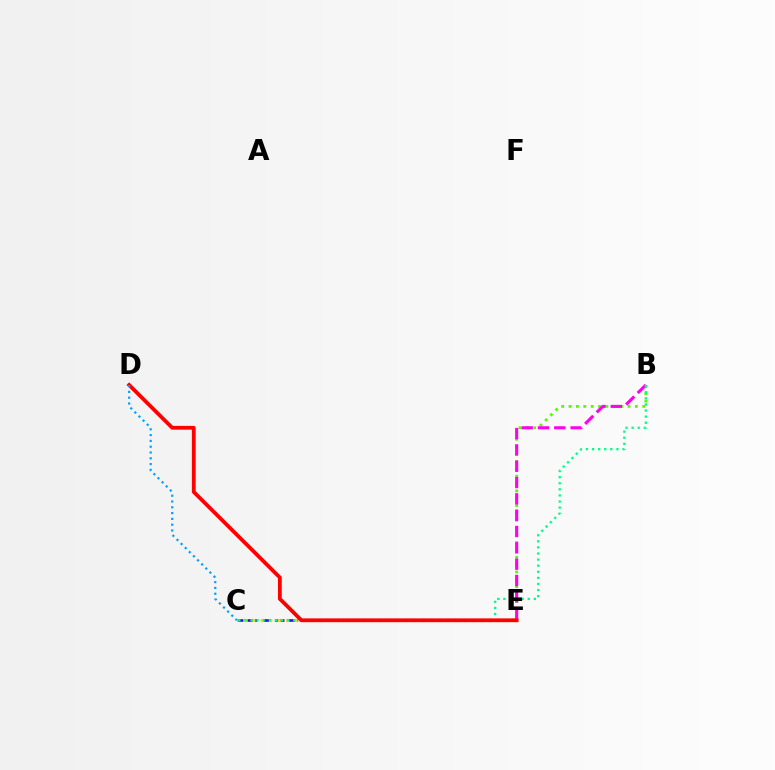{('C', 'E'): [{'color': '#3700ff', 'line_style': 'dashed', 'thickness': 1.86}, {'color': '#ffd500', 'line_style': 'dotted', 'thickness': 2.3}], ('B', 'E'): [{'color': '#4fff00', 'line_style': 'dotted', 'thickness': 2.0}, {'color': '#ff00ed', 'line_style': 'dashed', 'thickness': 2.22}], ('B', 'C'): [{'color': '#00ff86', 'line_style': 'dotted', 'thickness': 1.66}], ('D', 'E'): [{'color': '#ff0000', 'line_style': 'solid', 'thickness': 2.72}], ('C', 'D'): [{'color': '#009eff', 'line_style': 'dotted', 'thickness': 1.58}]}